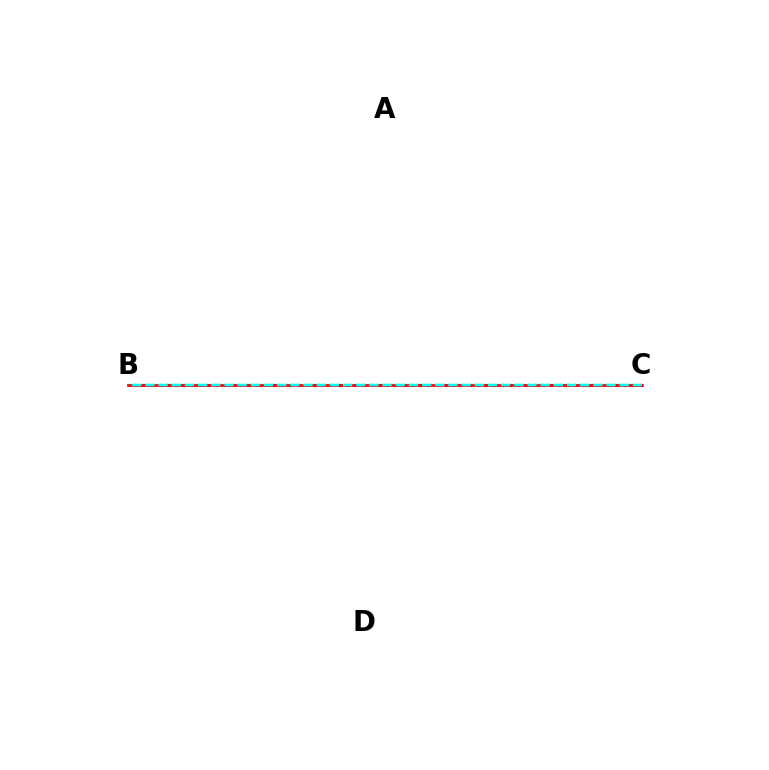{('B', 'C'): [{'color': '#7200ff', 'line_style': 'dotted', 'thickness': 2.21}, {'color': '#84ff00', 'line_style': 'dotted', 'thickness': 1.79}, {'color': '#ff0000', 'line_style': 'solid', 'thickness': 1.95}, {'color': '#00fff6', 'line_style': 'dashed', 'thickness': 1.79}]}